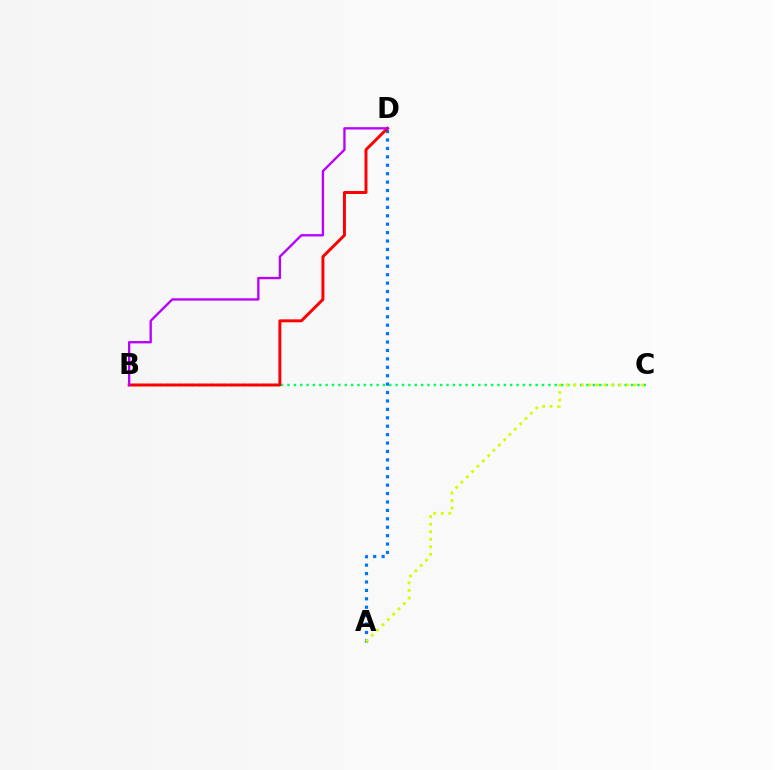{('A', 'D'): [{'color': '#0074ff', 'line_style': 'dotted', 'thickness': 2.29}], ('B', 'C'): [{'color': '#00ff5c', 'line_style': 'dotted', 'thickness': 1.73}], ('B', 'D'): [{'color': '#ff0000', 'line_style': 'solid', 'thickness': 2.13}, {'color': '#b900ff', 'line_style': 'solid', 'thickness': 1.68}], ('A', 'C'): [{'color': '#d1ff00', 'line_style': 'dotted', 'thickness': 2.04}]}